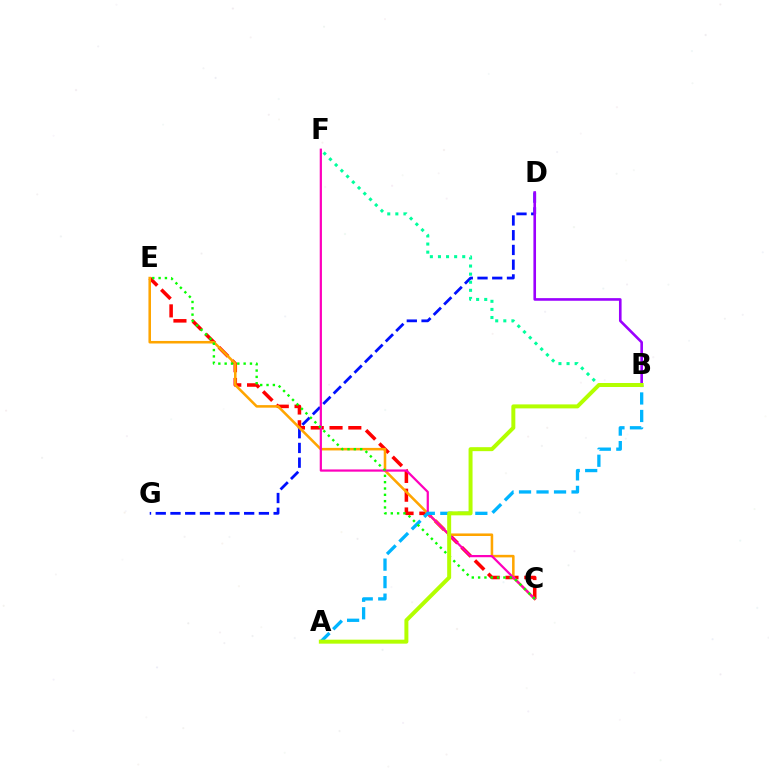{('C', 'E'): [{'color': '#ff0000', 'line_style': 'dashed', 'thickness': 2.55}, {'color': '#ffa500', 'line_style': 'solid', 'thickness': 1.84}, {'color': '#08ff00', 'line_style': 'dotted', 'thickness': 1.72}], ('D', 'G'): [{'color': '#0010ff', 'line_style': 'dashed', 'thickness': 2.0}], ('B', 'F'): [{'color': '#00ff9d', 'line_style': 'dotted', 'thickness': 2.2}], ('C', 'F'): [{'color': '#ff00bd', 'line_style': 'solid', 'thickness': 1.61}], ('B', 'D'): [{'color': '#9b00ff', 'line_style': 'solid', 'thickness': 1.89}], ('A', 'B'): [{'color': '#00b5ff', 'line_style': 'dashed', 'thickness': 2.38}, {'color': '#b3ff00', 'line_style': 'solid', 'thickness': 2.87}]}